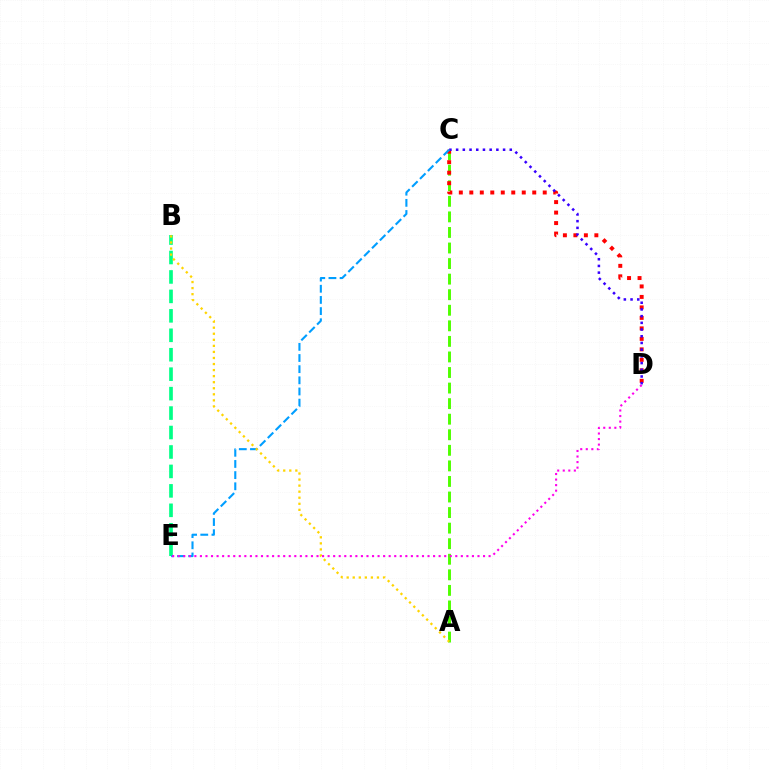{('A', 'C'): [{'color': '#4fff00', 'line_style': 'dashed', 'thickness': 2.11}], ('C', 'D'): [{'color': '#ff0000', 'line_style': 'dotted', 'thickness': 2.85}, {'color': '#3700ff', 'line_style': 'dotted', 'thickness': 1.82}], ('B', 'E'): [{'color': '#00ff86', 'line_style': 'dashed', 'thickness': 2.64}], ('C', 'E'): [{'color': '#009eff', 'line_style': 'dashed', 'thickness': 1.52}], ('D', 'E'): [{'color': '#ff00ed', 'line_style': 'dotted', 'thickness': 1.51}], ('A', 'B'): [{'color': '#ffd500', 'line_style': 'dotted', 'thickness': 1.65}]}